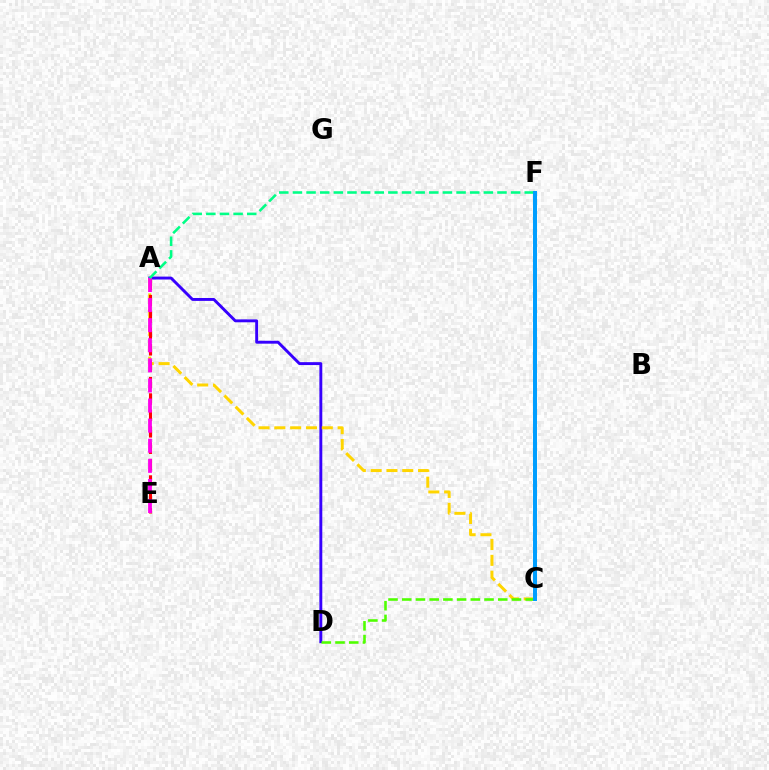{('A', 'D'): [{'color': '#3700ff', 'line_style': 'solid', 'thickness': 2.09}], ('A', 'C'): [{'color': '#ffd500', 'line_style': 'dashed', 'thickness': 2.15}], ('A', 'E'): [{'color': '#ff0000', 'line_style': 'dashed', 'thickness': 2.23}, {'color': '#ff00ed', 'line_style': 'dashed', 'thickness': 2.73}], ('A', 'F'): [{'color': '#00ff86', 'line_style': 'dashed', 'thickness': 1.85}], ('C', 'D'): [{'color': '#4fff00', 'line_style': 'dashed', 'thickness': 1.86}], ('C', 'F'): [{'color': '#009eff', 'line_style': 'solid', 'thickness': 2.87}]}